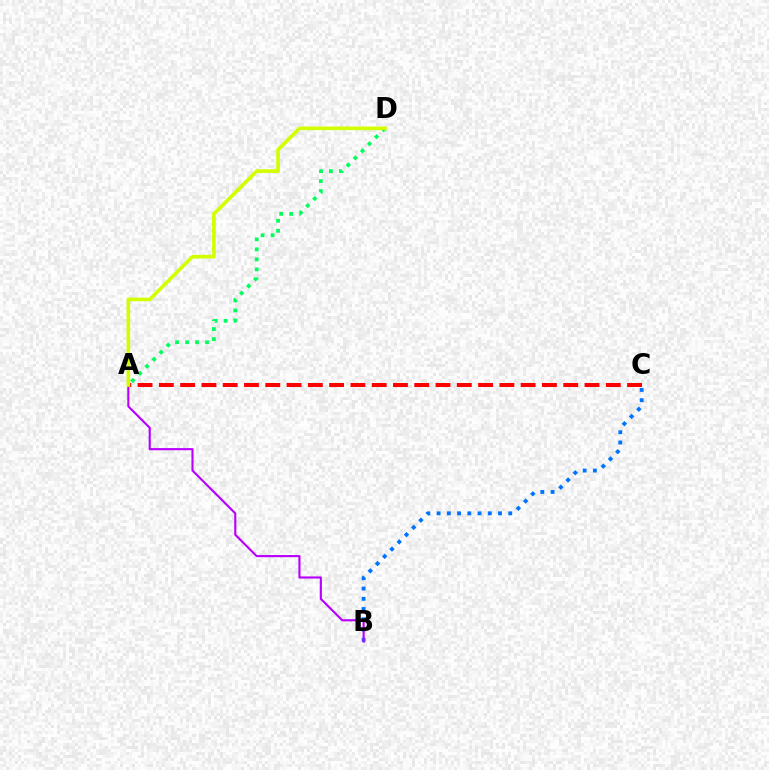{('B', 'C'): [{'color': '#0074ff', 'line_style': 'dotted', 'thickness': 2.78}], ('A', 'B'): [{'color': '#b900ff', 'line_style': 'solid', 'thickness': 1.53}], ('A', 'D'): [{'color': '#00ff5c', 'line_style': 'dotted', 'thickness': 2.72}, {'color': '#d1ff00', 'line_style': 'solid', 'thickness': 2.61}], ('A', 'C'): [{'color': '#ff0000', 'line_style': 'dashed', 'thickness': 2.89}]}